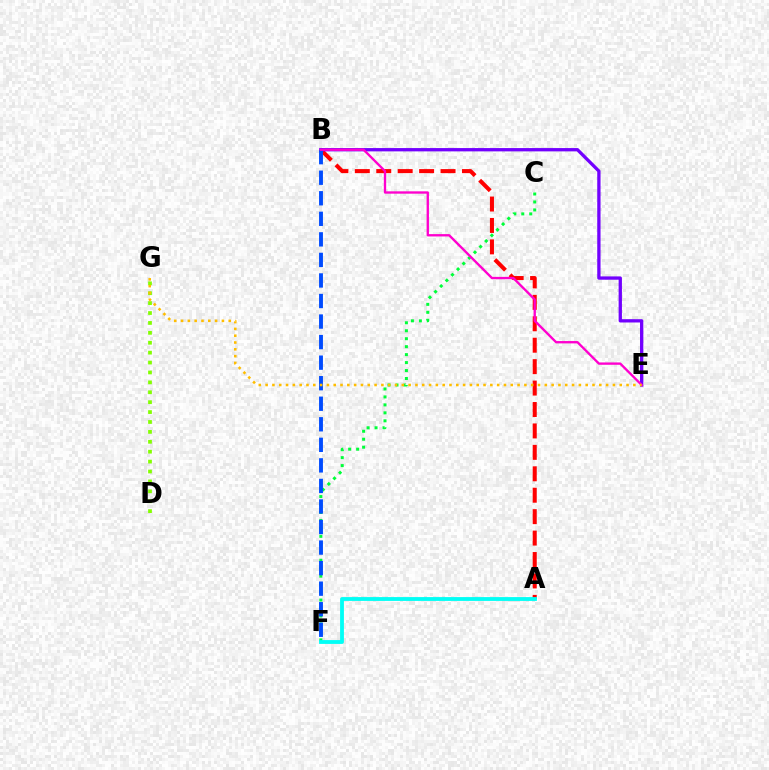{('C', 'F'): [{'color': '#00ff39', 'line_style': 'dotted', 'thickness': 2.16}], ('A', 'B'): [{'color': '#ff0000', 'line_style': 'dashed', 'thickness': 2.91}], ('B', 'E'): [{'color': '#7200ff', 'line_style': 'solid', 'thickness': 2.38}, {'color': '#ff00cf', 'line_style': 'solid', 'thickness': 1.69}], ('B', 'F'): [{'color': '#004bff', 'line_style': 'dashed', 'thickness': 2.79}], ('D', 'G'): [{'color': '#84ff00', 'line_style': 'dotted', 'thickness': 2.69}], ('E', 'G'): [{'color': '#ffbd00', 'line_style': 'dotted', 'thickness': 1.85}], ('A', 'F'): [{'color': '#00fff6', 'line_style': 'solid', 'thickness': 2.75}]}